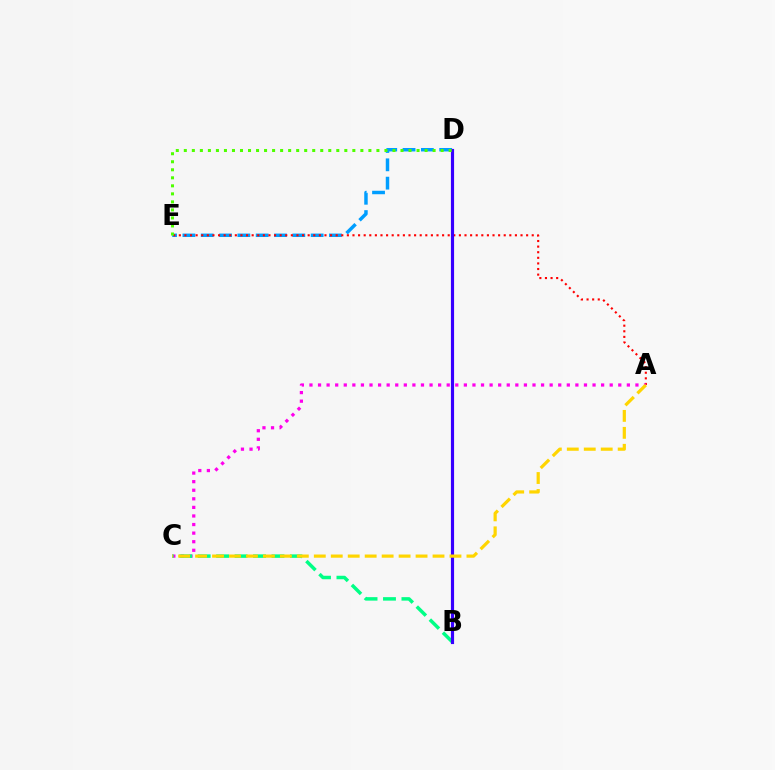{('D', 'E'): [{'color': '#009eff', 'line_style': 'dashed', 'thickness': 2.49}, {'color': '#4fff00', 'line_style': 'dotted', 'thickness': 2.18}], ('A', 'E'): [{'color': '#ff0000', 'line_style': 'dotted', 'thickness': 1.52}], ('A', 'C'): [{'color': '#ff00ed', 'line_style': 'dotted', 'thickness': 2.33}, {'color': '#ffd500', 'line_style': 'dashed', 'thickness': 2.3}], ('B', 'C'): [{'color': '#00ff86', 'line_style': 'dashed', 'thickness': 2.51}], ('B', 'D'): [{'color': '#3700ff', 'line_style': 'solid', 'thickness': 2.27}]}